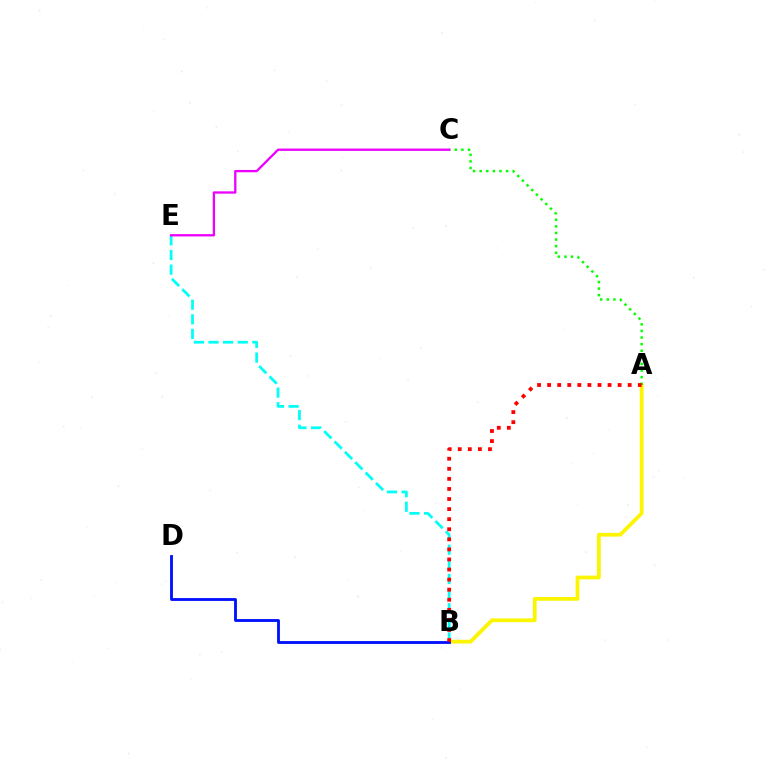{('A', 'B'): [{'color': '#fcf500', 'line_style': 'solid', 'thickness': 2.71}, {'color': '#ff0000', 'line_style': 'dotted', 'thickness': 2.74}], ('B', 'E'): [{'color': '#00fff6', 'line_style': 'dashed', 'thickness': 1.99}], ('A', 'C'): [{'color': '#08ff00', 'line_style': 'dotted', 'thickness': 1.79}], ('B', 'D'): [{'color': '#0010ff', 'line_style': 'solid', 'thickness': 2.04}], ('C', 'E'): [{'color': '#ee00ff', 'line_style': 'solid', 'thickness': 1.66}]}